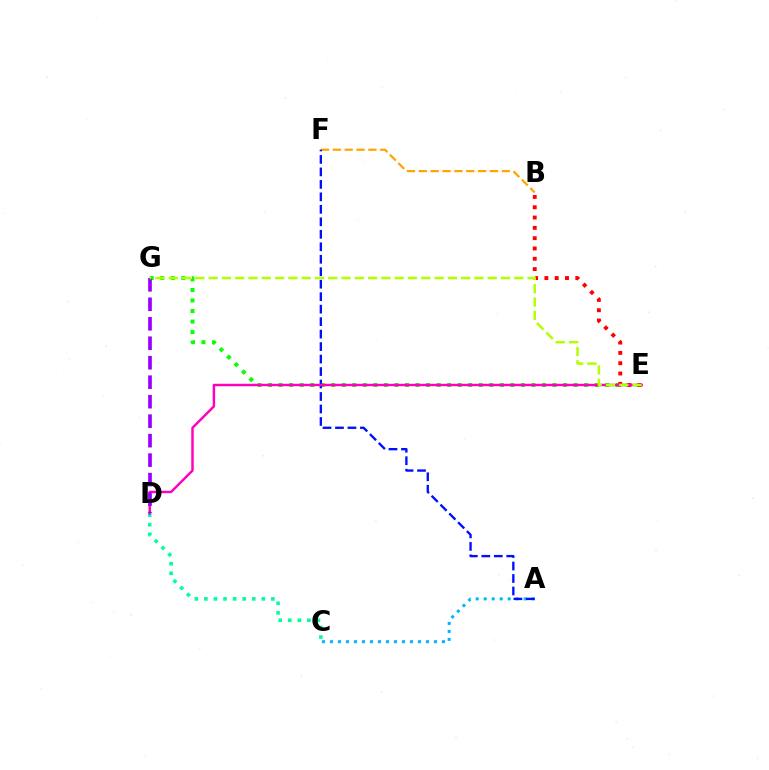{('B', 'F'): [{'color': '#ffa500', 'line_style': 'dashed', 'thickness': 1.61}], ('A', 'C'): [{'color': '#00b5ff', 'line_style': 'dotted', 'thickness': 2.17}], ('E', 'G'): [{'color': '#08ff00', 'line_style': 'dotted', 'thickness': 2.86}, {'color': '#b3ff00', 'line_style': 'dashed', 'thickness': 1.81}], ('A', 'F'): [{'color': '#0010ff', 'line_style': 'dashed', 'thickness': 1.7}], ('B', 'E'): [{'color': '#ff0000', 'line_style': 'dotted', 'thickness': 2.8}], ('C', 'D'): [{'color': '#00ff9d', 'line_style': 'dotted', 'thickness': 2.6}], ('D', 'E'): [{'color': '#ff00bd', 'line_style': 'solid', 'thickness': 1.77}], ('D', 'G'): [{'color': '#9b00ff', 'line_style': 'dashed', 'thickness': 2.65}]}